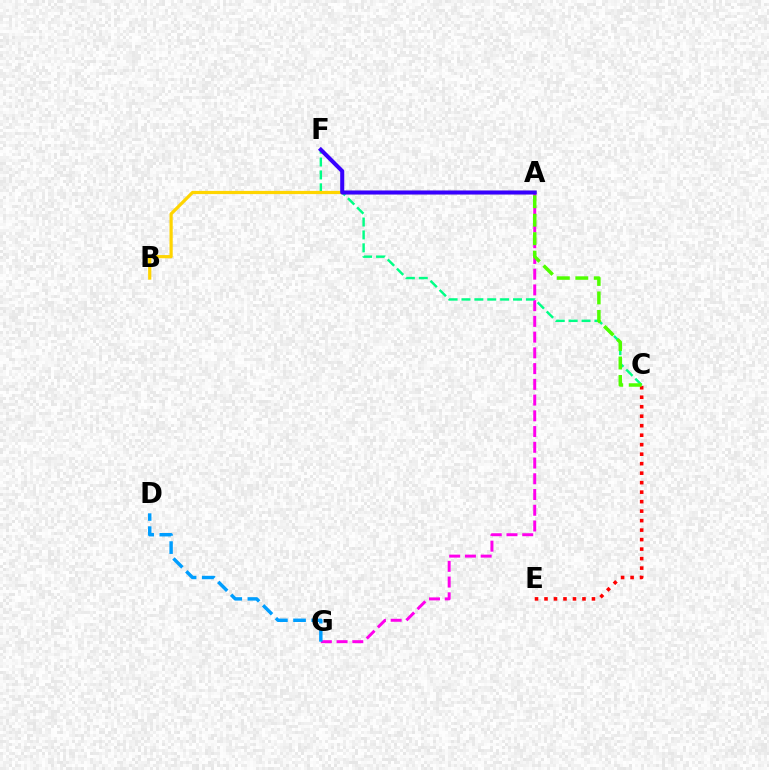{('C', 'E'): [{'color': '#ff0000', 'line_style': 'dotted', 'thickness': 2.58}], ('A', 'G'): [{'color': '#ff00ed', 'line_style': 'dashed', 'thickness': 2.14}], ('C', 'F'): [{'color': '#00ff86', 'line_style': 'dashed', 'thickness': 1.75}], ('A', 'B'): [{'color': '#ffd500', 'line_style': 'solid', 'thickness': 2.31}], ('A', 'C'): [{'color': '#4fff00', 'line_style': 'dashed', 'thickness': 2.51}], ('D', 'G'): [{'color': '#009eff', 'line_style': 'dashed', 'thickness': 2.47}], ('A', 'F'): [{'color': '#3700ff', 'line_style': 'solid', 'thickness': 2.92}]}